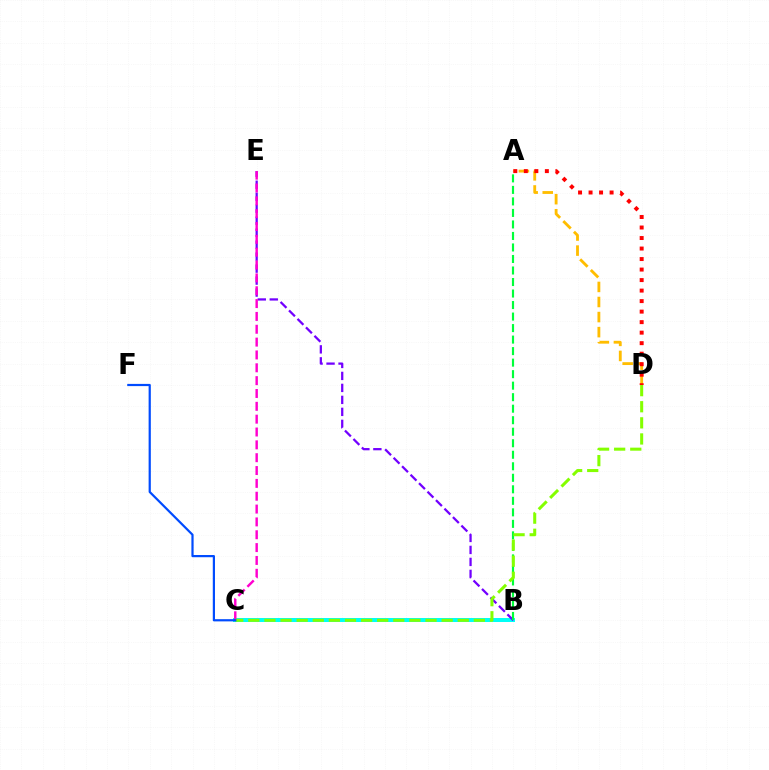{('B', 'C'): [{'color': '#00fff6', 'line_style': 'solid', 'thickness': 2.88}], ('A', 'D'): [{'color': '#ffbd00', 'line_style': 'dashed', 'thickness': 2.05}, {'color': '#ff0000', 'line_style': 'dotted', 'thickness': 2.86}], ('B', 'E'): [{'color': '#7200ff', 'line_style': 'dashed', 'thickness': 1.63}], ('C', 'E'): [{'color': '#ff00cf', 'line_style': 'dashed', 'thickness': 1.74}], ('A', 'B'): [{'color': '#00ff39', 'line_style': 'dashed', 'thickness': 1.56}], ('C', 'D'): [{'color': '#84ff00', 'line_style': 'dashed', 'thickness': 2.19}], ('C', 'F'): [{'color': '#004bff', 'line_style': 'solid', 'thickness': 1.59}]}